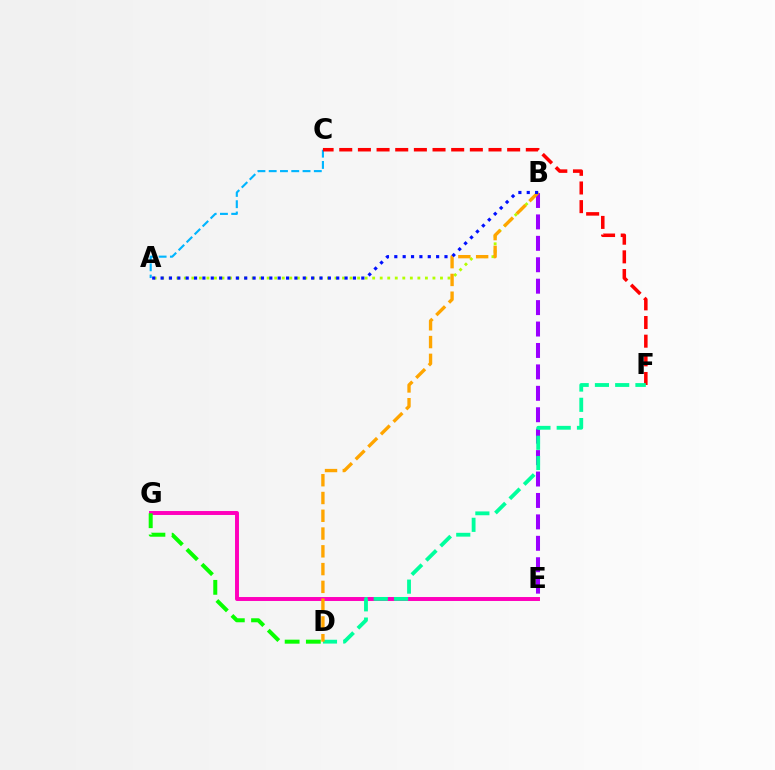{('E', 'G'): [{'color': '#ff00bd', 'line_style': 'solid', 'thickness': 2.84}], ('A', 'C'): [{'color': '#00b5ff', 'line_style': 'dashed', 'thickness': 1.53}], ('D', 'G'): [{'color': '#08ff00', 'line_style': 'dashed', 'thickness': 2.88}], ('A', 'B'): [{'color': '#b3ff00', 'line_style': 'dotted', 'thickness': 2.05}, {'color': '#0010ff', 'line_style': 'dotted', 'thickness': 2.27}], ('B', 'E'): [{'color': '#9b00ff', 'line_style': 'dashed', 'thickness': 2.91}], ('C', 'F'): [{'color': '#ff0000', 'line_style': 'dashed', 'thickness': 2.53}], ('D', 'F'): [{'color': '#00ff9d', 'line_style': 'dashed', 'thickness': 2.75}], ('B', 'D'): [{'color': '#ffa500', 'line_style': 'dashed', 'thickness': 2.41}]}